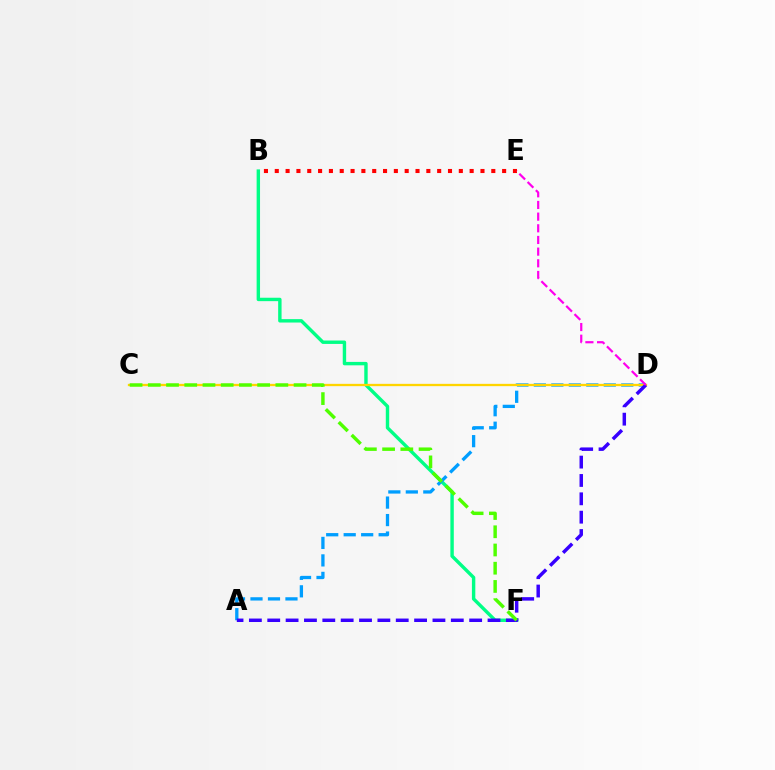{('B', 'F'): [{'color': '#00ff86', 'line_style': 'solid', 'thickness': 2.45}], ('A', 'D'): [{'color': '#009eff', 'line_style': 'dashed', 'thickness': 2.38}, {'color': '#3700ff', 'line_style': 'dashed', 'thickness': 2.49}], ('C', 'D'): [{'color': '#ffd500', 'line_style': 'solid', 'thickness': 1.66}], ('C', 'F'): [{'color': '#4fff00', 'line_style': 'dashed', 'thickness': 2.48}], ('B', 'E'): [{'color': '#ff0000', 'line_style': 'dotted', 'thickness': 2.94}], ('D', 'E'): [{'color': '#ff00ed', 'line_style': 'dashed', 'thickness': 1.58}]}